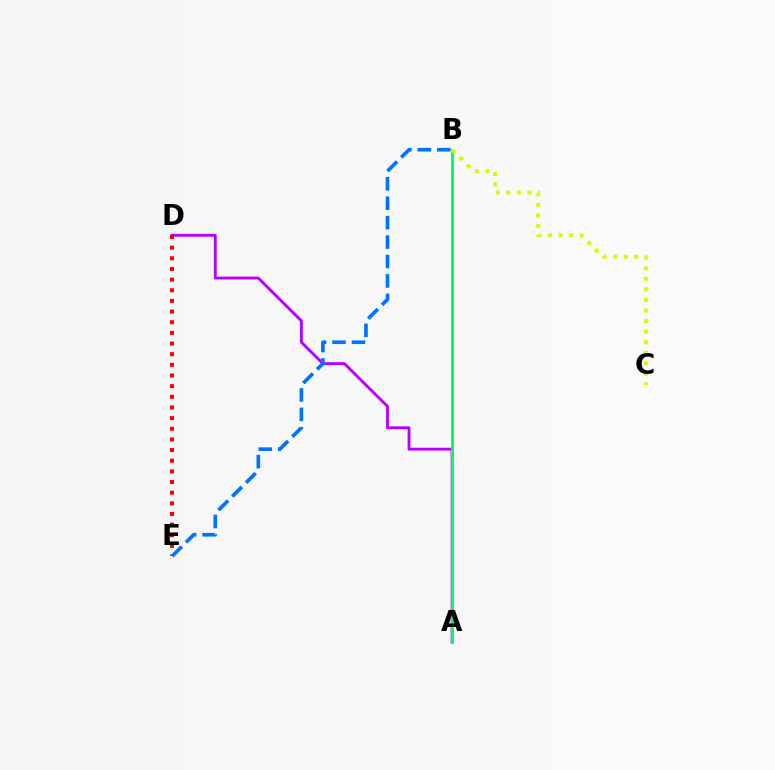{('A', 'D'): [{'color': '#b900ff', 'line_style': 'solid', 'thickness': 2.07}], ('A', 'B'): [{'color': '#00ff5c', 'line_style': 'solid', 'thickness': 2.11}], ('D', 'E'): [{'color': '#ff0000', 'line_style': 'dotted', 'thickness': 2.89}], ('B', 'C'): [{'color': '#d1ff00', 'line_style': 'dotted', 'thickness': 2.87}], ('B', 'E'): [{'color': '#0074ff', 'line_style': 'dashed', 'thickness': 2.64}]}